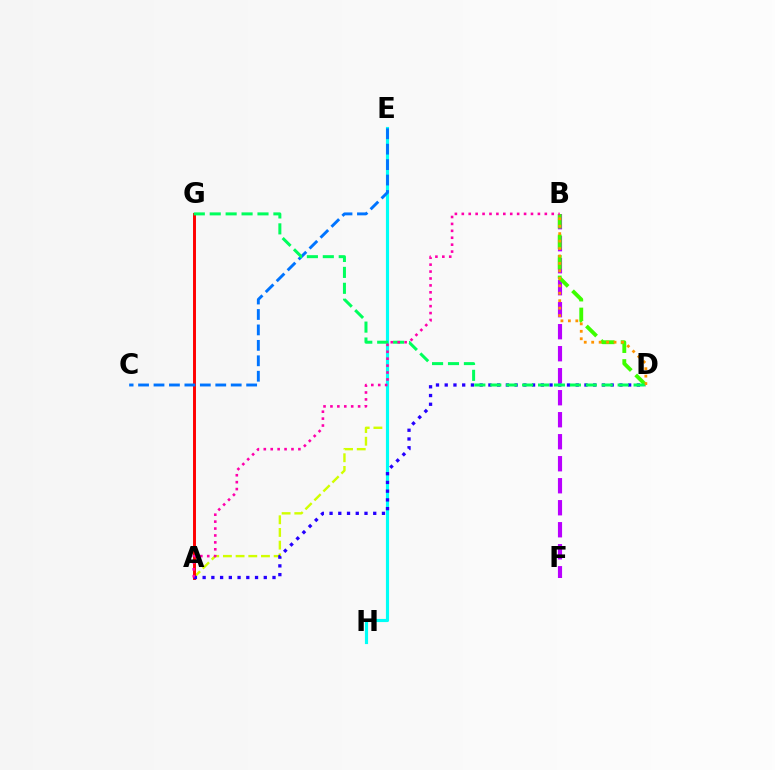{('B', 'F'): [{'color': '#b900ff', 'line_style': 'dashed', 'thickness': 2.99}], ('A', 'E'): [{'color': '#d1ff00', 'line_style': 'dashed', 'thickness': 1.72}], ('E', 'H'): [{'color': '#00fff6', 'line_style': 'solid', 'thickness': 2.27}], ('A', 'G'): [{'color': '#ff0000', 'line_style': 'solid', 'thickness': 2.12}], ('A', 'D'): [{'color': '#2500ff', 'line_style': 'dotted', 'thickness': 2.37}], ('B', 'D'): [{'color': '#3dff00', 'line_style': 'dashed', 'thickness': 2.78}, {'color': '#ff9400', 'line_style': 'dotted', 'thickness': 2.02}], ('C', 'E'): [{'color': '#0074ff', 'line_style': 'dashed', 'thickness': 2.1}], ('D', 'G'): [{'color': '#00ff5c', 'line_style': 'dashed', 'thickness': 2.16}], ('A', 'B'): [{'color': '#ff00ac', 'line_style': 'dotted', 'thickness': 1.88}]}